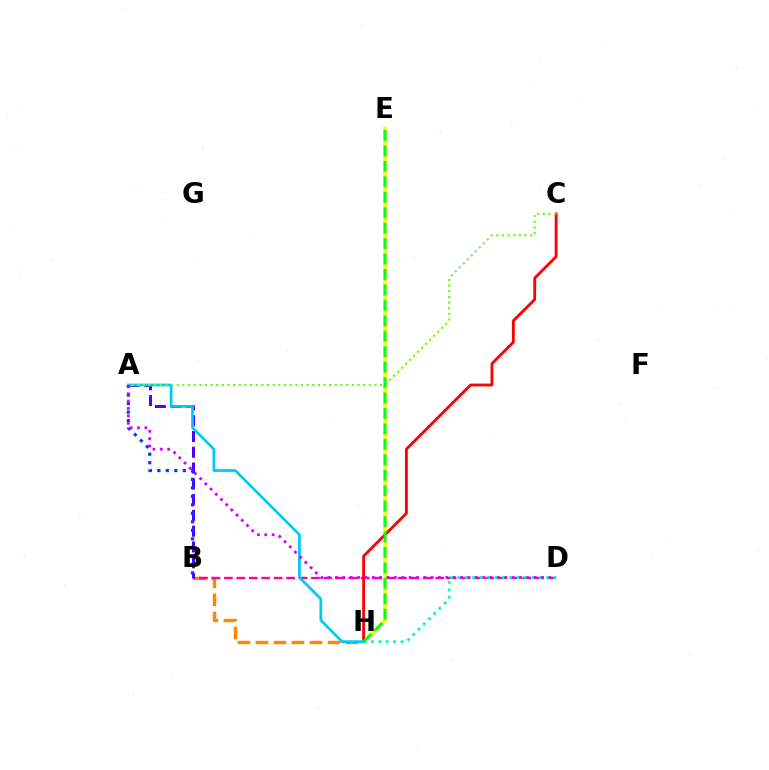{('B', 'H'): [{'color': '#ff8800', 'line_style': 'dashed', 'thickness': 2.45}], ('B', 'D'): [{'color': '#ff00a0', 'line_style': 'dashed', 'thickness': 1.69}], ('A', 'B'): [{'color': '#4f00ff', 'line_style': 'dashed', 'thickness': 2.14}, {'color': '#003fff', 'line_style': 'dotted', 'thickness': 2.31}], ('E', 'H'): [{'color': '#eeff00', 'line_style': 'solid', 'thickness': 2.48}, {'color': '#00ff27', 'line_style': 'dashed', 'thickness': 2.1}], ('D', 'H'): [{'color': '#00ffaf', 'line_style': 'dotted', 'thickness': 2.01}], ('C', 'H'): [{'color': '#ff0000', 'line_style': 'solid', 'thickness': 2.04}], ('A', 'H'): [{'color': '#00c7ff', 'line_style': 'solid', 'thickness': 1.96}], ('A', 'C'): [{'color': '#66ff00', 'line_style': 'dotted', 'thickness': 1.53}], ('A', 'D'): [{'color': '#d600ff', 'line_style': 'dotted', 'thickness': 2.0}]}